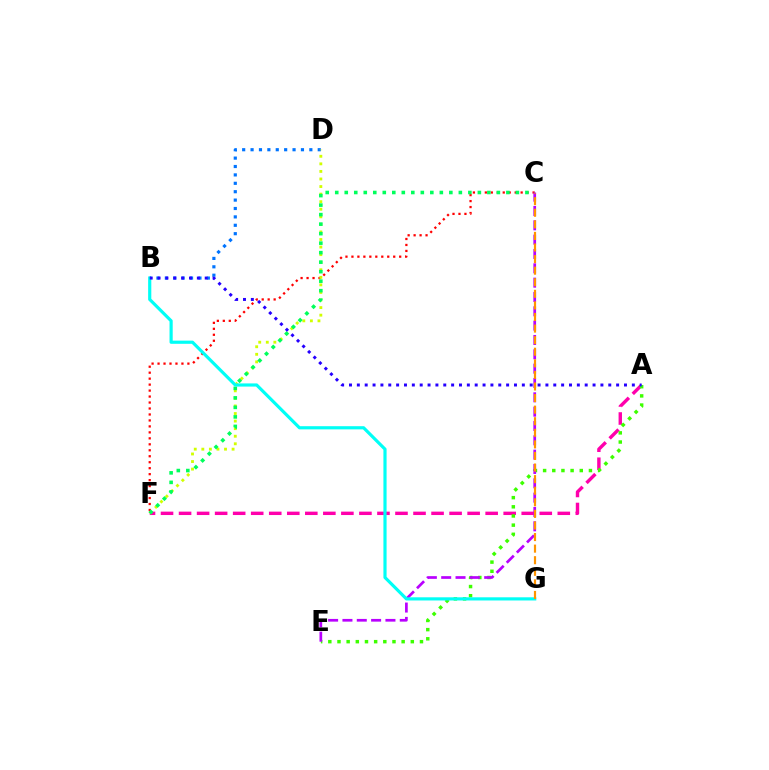{('B', 'D'): [{'color': '#0074ff', 'line_style': 'dotted', 'thickness': 2.28}], ('C', 'F'): [{'color': '#ff0000', 'line_style': 'dotted', 'thickness': 1.62}, {'color': '#00ff5c', 'line_style': 'dotted', 'thickness': 2.58}], ('A', 'F'): [{'color': '#ff00ac', 'line_style': 'dashed', 'thickness': 2.45}], ('A', 'E'): [{'color': '#3dff00', 'line_style': 'dotted', 'thickness': 2.49}], ('C', 'E'): [{'color': '#b900ff', 'line_style': 'dashed', 'thickness': 1.95}], ('D', 'F'): [{'color': '#d1ff00', 'line_style': 'dotted', 'thickness': 2.06}], ('B', 'G'): [{'color': '#00fff6', 'line_style': 'solid', 'thickness': 2.29}], ('C', 'G'): [{'color': '#ff9400', 'line_style': 'dashed', 'thickness': 1.57}], ('A', 'B'): [{'color': '#2500ff', 'line_style': 'dotted', 'thickness': 2.13}]}